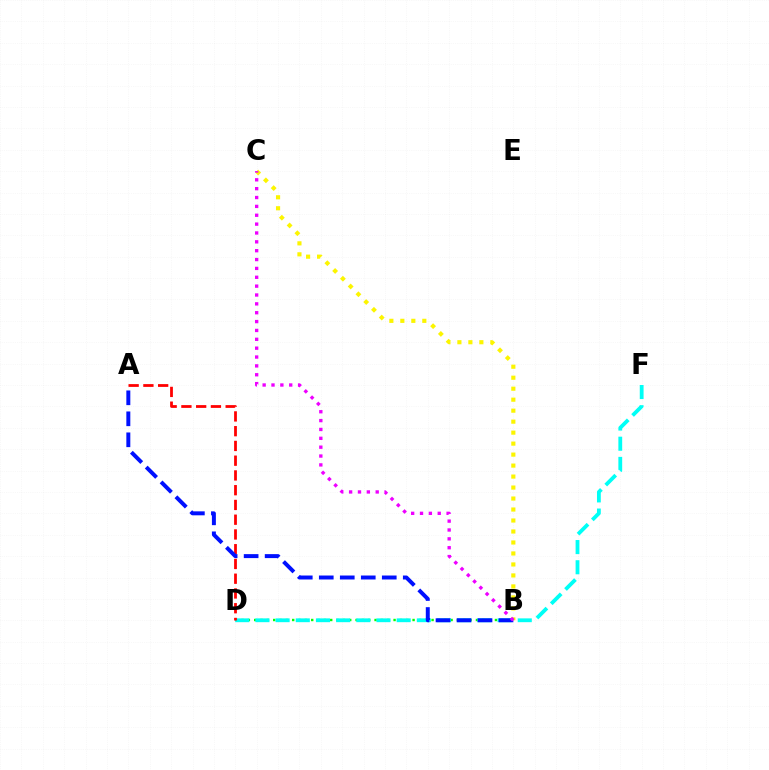{('B', 'D'): [{'color': '#08ff00', 'line_style': 'dotted', 'thickness': 1.72}], ('D', 'F'): [{'color': '#00fff6', 'line_style': 'dashed', 'thickness': 2.74}], ('A', 'D'): [{'color': '#ff0000', 'line_style': 'dashed', 'thickness': 2.0}], ('B', 'C'): [{'color': '#fcf500', 'line_style': 'dotted', 'thickness': 2.98}, {'color': '#ee00ff', 'line_style': 'dotted', 'thickness': 2.41}], ('A', 'B'): [{'color': '#0010ff', 'line_style': 'dashed', 'thickness': 2.85}]}